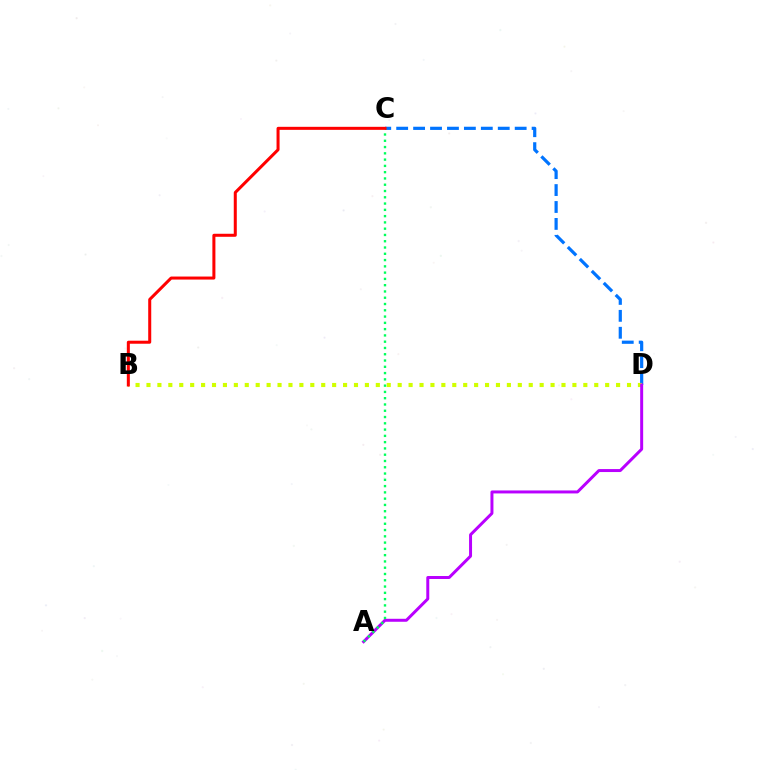{('C', 'D'): [{'color': '#0074ff', 'line_style': 'dashed', 'thickness': 2.3}], ('B', 'D'): [{'color': '#d1ff00', 'line_style': 'dotted', 'thickness': 2.97}], ('A', 'D'): [{'color': '#b900ff', 'line_style': 'solid', 'thickness': 2.14}], ('A', 'C'): [{'color': '#00ff5c', 'line_style': 'dotted', 'thickness': 1.71}], ('B', 'C'): [{'color': '#ff0000', 'line_style': 'solid', 'thickness': 2.18}]}